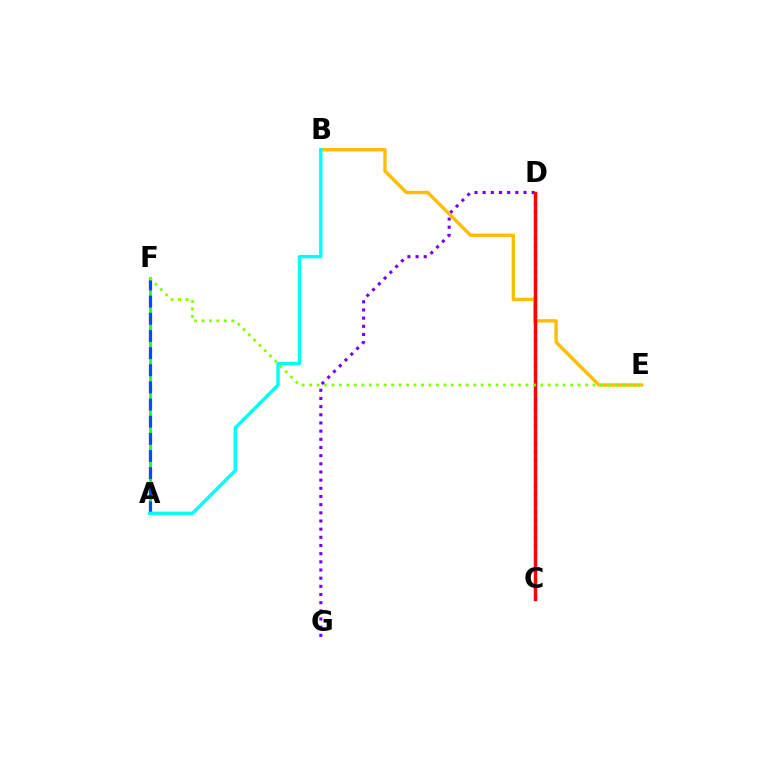{('A', 'F'): [{'color': '#00ff39', 'line_style': 'solid', 'thickness': 1.92}, {'color': '#004bff', 'line_style': 'dashed', 'thickness': 2.33}], ('C', 'D'): [{'color': '#ff00cf', 'line_style': 'dotted', 'thickness': 2.33}, {'color': '#ff0000', 'line_style': 'solid', 'thickness': 2.46}], ('D', 'G'): [{'color': '#7200ff', 'line_style': 'dotted', 'thickness': 2.22}], ('B', 'E'): [{'color': '#ffbd00', 'line_style': 'solid', 'thickness': 2.43}], ('E', 'F'): [{'color': '#84ff00', 'line_style': 'dotted', 'thickness': 2.03}], ('A', 'B'): [{'color': '#00fff6', 'line_style': 'solid', 'thickness': 2.44}]}